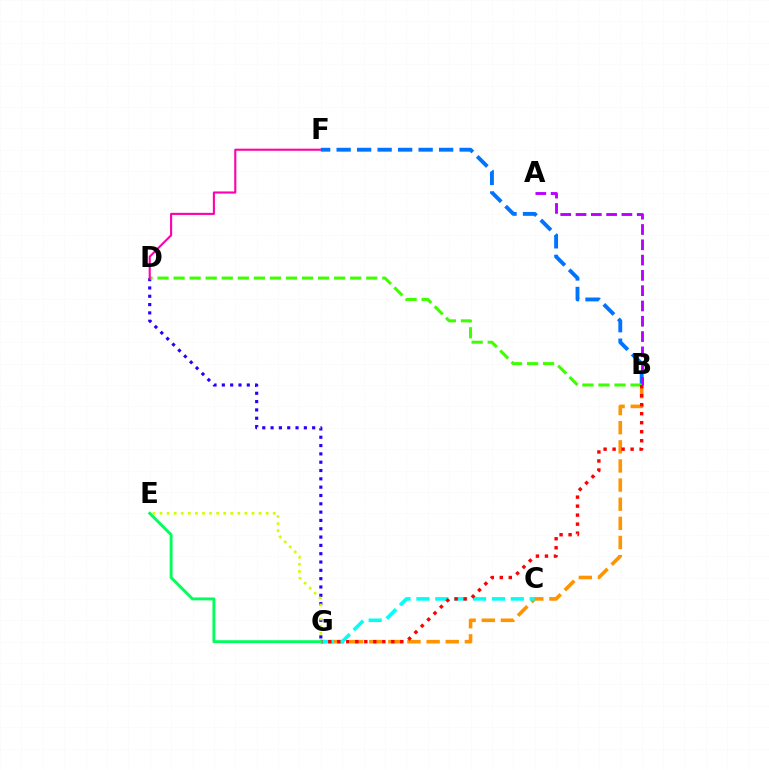{('B', 'G'): [{'color': '#ff9400', 'line_style': 'dashed', 'thickness': 2.6}, {'color': '#ff0000', 'line_style': 'dotted', 'thickness': 2.45}], ('C', 'G'): [{'color': '#00fff6', 'line_style': 'dashed', 'thickness': 2.56}], ('B', 'F'): [{'color': '#0074ff', 'line_style': 'dashed', 'thickness': 2.78}], ('D', 'G'): [{'color': '#2500ff', 'line_style': 'dotted', 'thickness': 2.26}], ('A', 'B'): [{'color': '#b900ff', 'line_style': 'dashed', 'thickness': 2.08}], ('B', 'D'): [{'color': '#3dff00', 'line_style': 'dashed', 'thickness': 2.18}], ('E', 'G'): [{'color': '#d1ff00', 'line_style': 'dotted', 'thickness': 1.92}, {'color': '#00ff5c', 'line_style': 'solid', 'thickness': 2.08}], ('D', 'F'): [{'color': '#ff00ac', 'line_style': 'solid', 'thickness': 1.51}]}